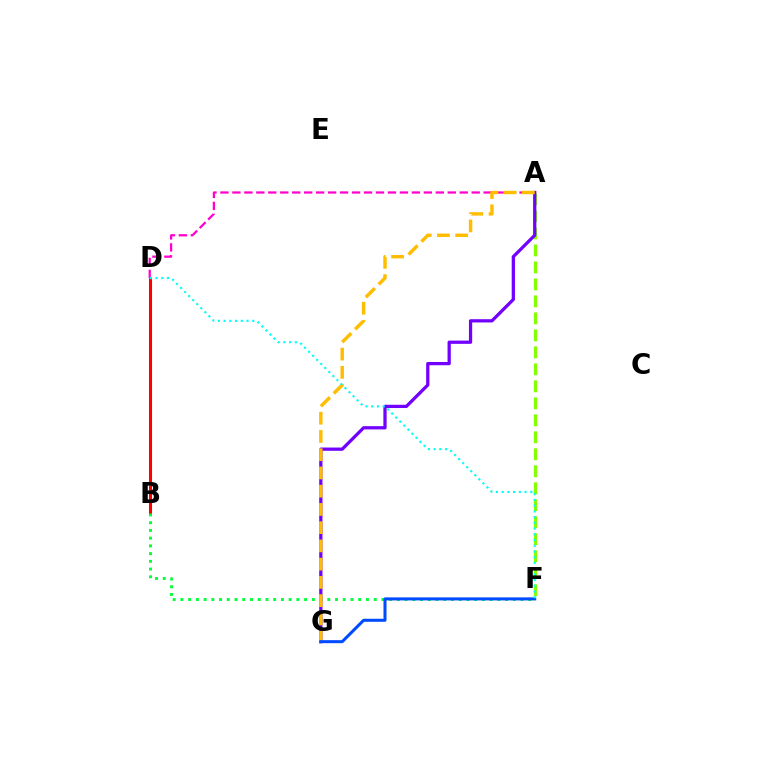{('B', 'D'): [{'color': '#ff0000', 'line_style': 'solid', 'thickness': 2.2}], ('A', 'F'): [{'color': '#84ff00', 'line_style': 'dashed', 'thickness': 2.31}], ('B', 'F'): [{'color': '#00ff39', 'line_style': 'dotted', 'thickness': 2.1}], ('A', 'D'): [{'color': '#ff00cf', 'line_style': 'dashed', 'thickness': 1.63}], ('A', 'G'): [{'color': '#7200ff', 'line_style': 'solid', 'thickness': 2.34}, {'color': '#ffbd00', 'line_style': 'dashed', 'thickness': 2.48}], ('F', 'G'): [{'color': '#004bff', 'line_style': 'solid', 'thickness': 2.18}], ('D', 'F'): [{'color': '#00fff6', 'line_style': 'dotted', 'thickness': 1.55}]}